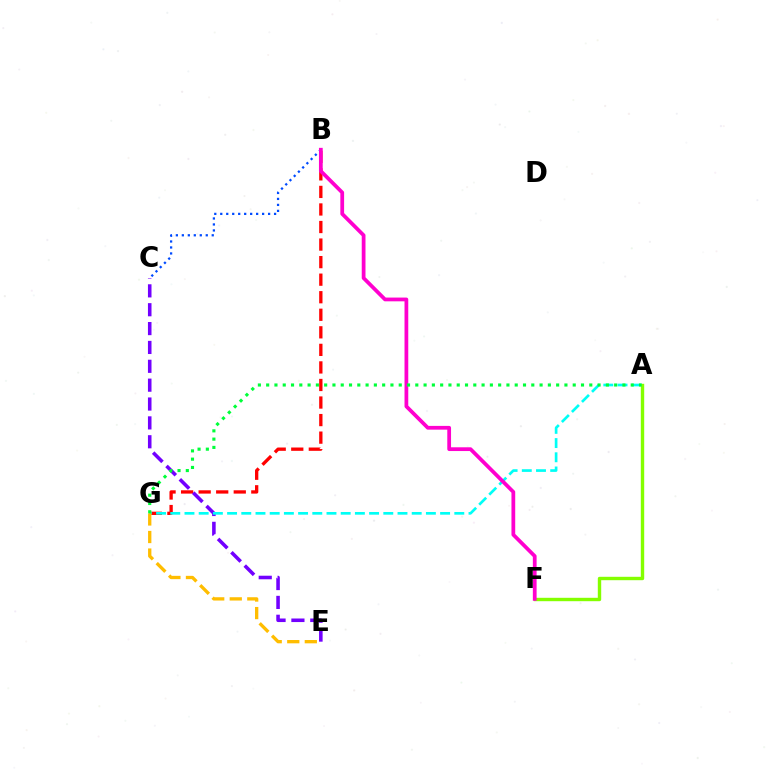{('B', 'C'): [{'color': '#004bff', 'line_style': 'dotted', 'thickness': 1.62}], ('B', 'G'): [{'color': '#ff0000', 'line_style': 'dashed', 'thickness': 2.38}], ('C', 'E'): [{'color': '#7200ff', 'line_style': 'dashed', 'thickness': 2.56}], ('A', 'G'): [{'color': '#00fff6', 'line_style': 'dashed', 'thickness': 1.93}, {'color': '#00ff39', 'line_style': 'dotted', 'thickness': 2.25}], ('A', 'F'): [{'color': '#84ff00', 'line_style': 'solid', 'thickness': 2.45}], ('E', 'G'): [{'color': '#ffbd00', 'line_style': 'dashed', 'thickness': 2.38}], ('B', 'F'): [{'color': '#ff00cf', 'line_style': 'solid', 'thickness': 2.7}]}